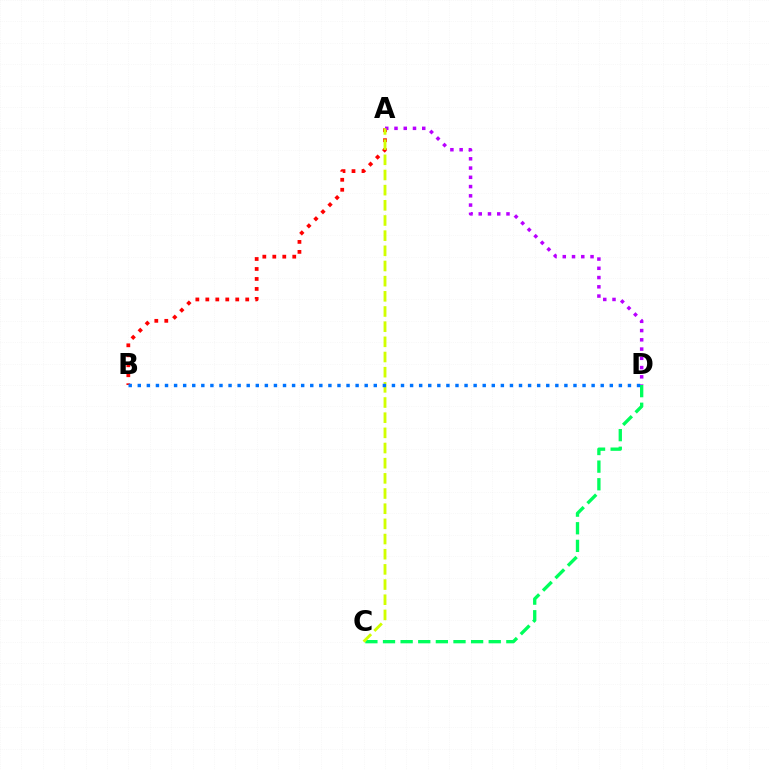{('A', 'B'): [{'color': '#ff0000', 'line_style': 'dotted', 'thickness': 2.71}], ('A', 'D'): [{'color': '#b900ff', 'line_style': 'dotted', 'thickness': 2.51}], ('C', 'D'): [{'color': '#00ff5c', 'line_style': 'dashed', 'thickness': 2.39}], ('A', 'C'): [{'color': '#d1ff00', 'line_style': 'dashed', 'thickness': 2.06}], ('B', 'D'): [{'color': '#0074ff', 'line_style': 'dotted', 'thickness': 2.47}]}